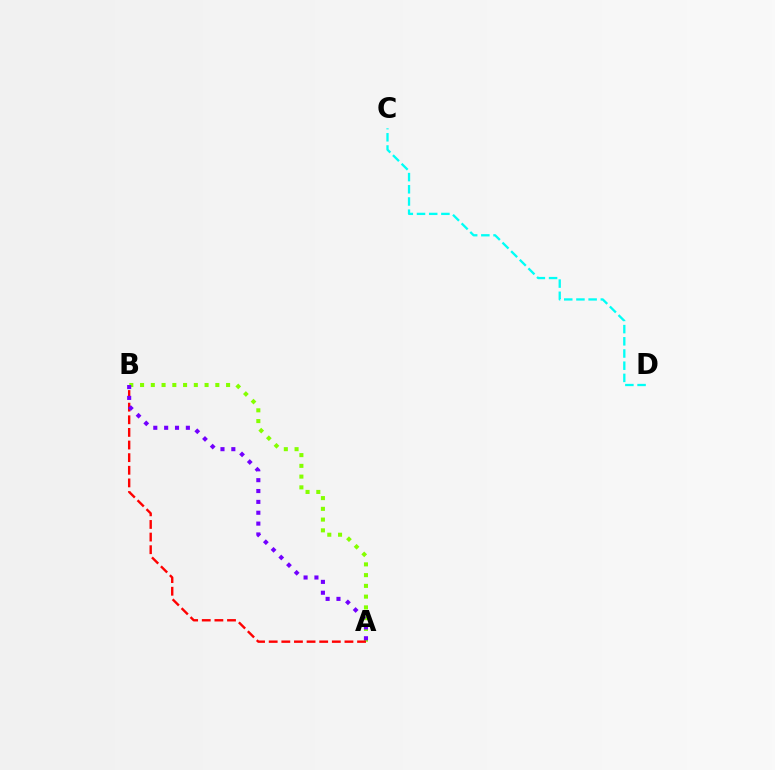{('A', 'B'): [{'color': '#84ff00', 'line_style': 'dotted', 'thickness': 2.92}, {'color': '#ff0000', 'line_style': 'dashed', 'thickness': 1.72}, {'color': '#7200ff', 'line_style': 'dotted', 'thickness': 2.95}], ('C', 'D'): [{'color': '#00fff6', 'line_style': 'dashed', 'thickness': 1.66}]}